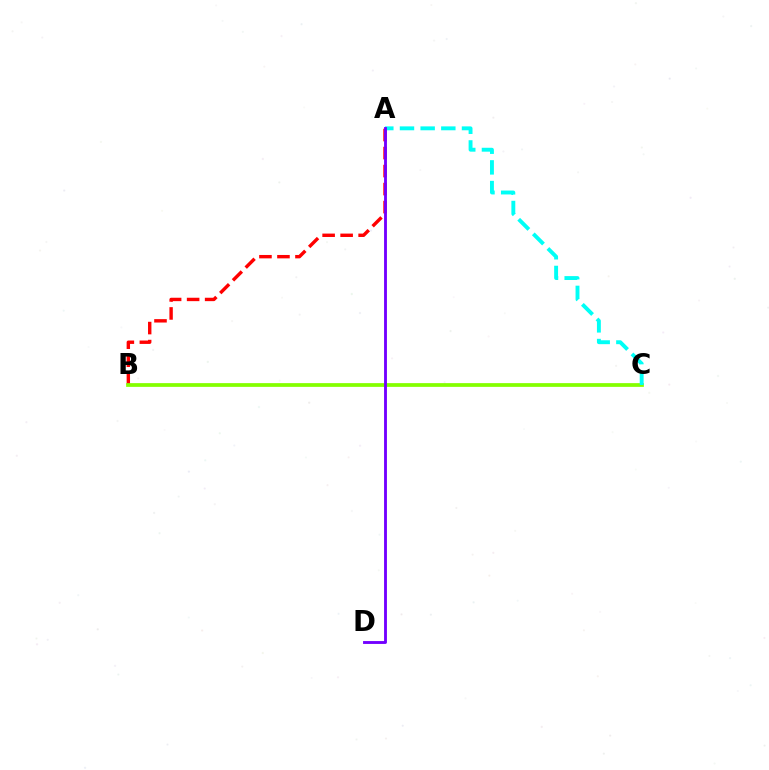{('A', 'B'): [{'color': '#ff0000', 'line_style': 'dashed', 'thickness': 2.45}], ('B', 'C'): [{'color': '#84ff00', 'line_style': 'solid', 'thickness': 2.69}], ('A', 'C'): [{'color': '#00fff6', 'line_style': 'dashed', 'thickness': 2.81}], ('A', 'D'): [{'color': '#7200ff', 'line_style': 'solid', 'thickness': 2.06}]}